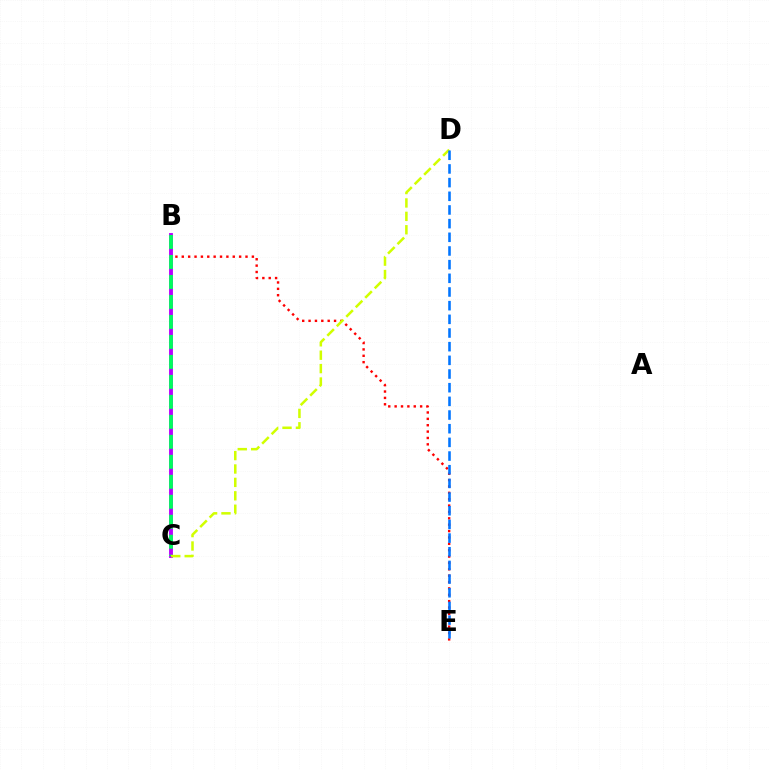{('B', 'E'): [{'color': '#ff0000', 'line_style': 'dotted', 'thickness': 1.73}], ('B', 'C'): [{'color': '#b900ff', 'line_style': 'solid', 'thickness': 2.79}, {'color': '#00ff5c', 'line_style': 'dashed', 'thickness': 2.71}], ('C', 'D'): [{'color': '#d1ff00', 'line_style': 'dashed', 'thickness': 1.82}], ('D', 'E'): [{'color': '#0074ff', 'line_style': 'dashed', 'thickness': 1.86}]}